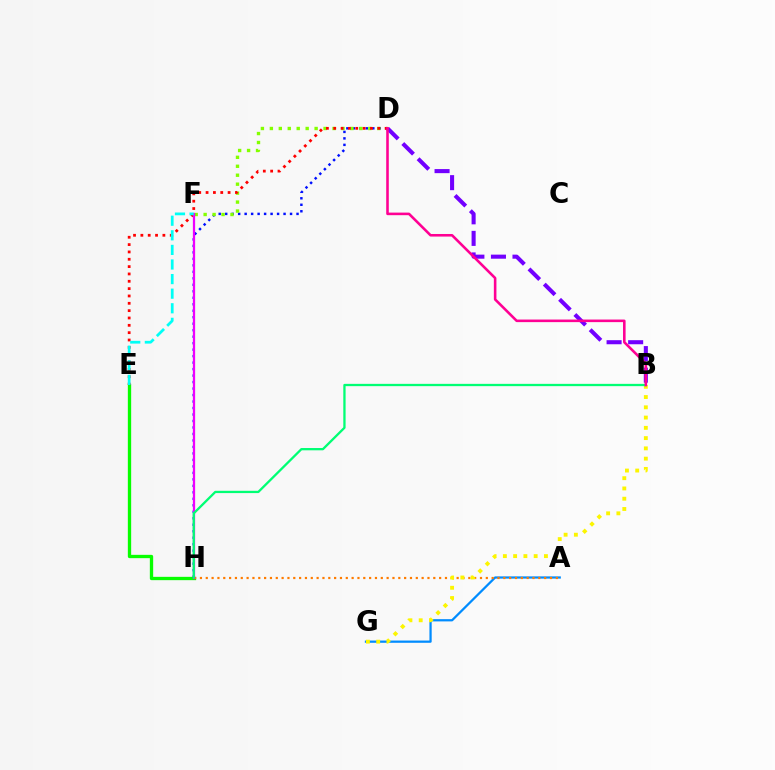{('A', 'G'): [{'color': '#008cff', 'line_style': 'solid', 'thickness': 1.62}], ('E', 'H'): [{'color': '#08ff00', 'line_style': 'solid', 'thickness': 2.39}], ('A', 'H'): [{'color': '#ff7c00', 'line_style': 'dotted', 'thickness': 1.59}], ('D', 'H'): [{'color': '#0010ff', 'line_style': 'dotted', 'thickness': 1.76}], ('D', 'F'): [{'color': '#84ff00', 'line_style': 'dotted', 'thickness': 2.43}], ('B', 'G'): [{'color': '#fcf500', 'line_style': 'dotted', 'thickness': 2.79}], ('D', 'E'): [{'color': '#ff0000', 'line_style': 'dotted', 'thickness': 1.99}], ('B', 'D'): [{'color': '#7200ff', 'line_style': 'dashed', 'thickness': 2.93}, {'color': '#ff0094', 'line_style': 'solid', 'thickness': 1.86}], ('F', 'H'): [{'color': '#ee00ff', 'line_style': 'solid', 'thickness': 1.61}], ('E', 'F'): [{'color': '#00fff6', 'line_style': 'dashed', 'thickness': 1.98}], ('B', 'H'): [{'color': '#00ff74', 'line_style': 'solid', 'thickness': 1.65}]}